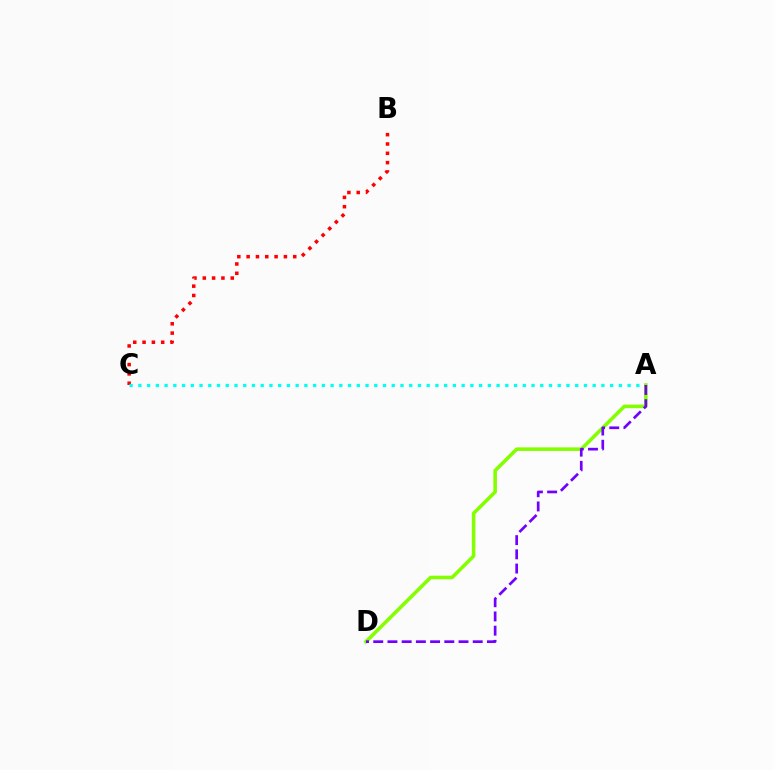{('B', 'C'): [{'color': '#ff0000', 'line_style': 'dotted', 'thickness': 2.53}], ('A', 'C'): [{'color': '#00fff6', 'line_style': 'dotted', 'thickness': 2.37}], ('A', 'D'): [{'color': '#84ff00', 'line_style': 'solid', 'thickness': 2.57}, {'color': '#7200ff', 'line_style': 'dashed', 'thickness': 1.93}]}